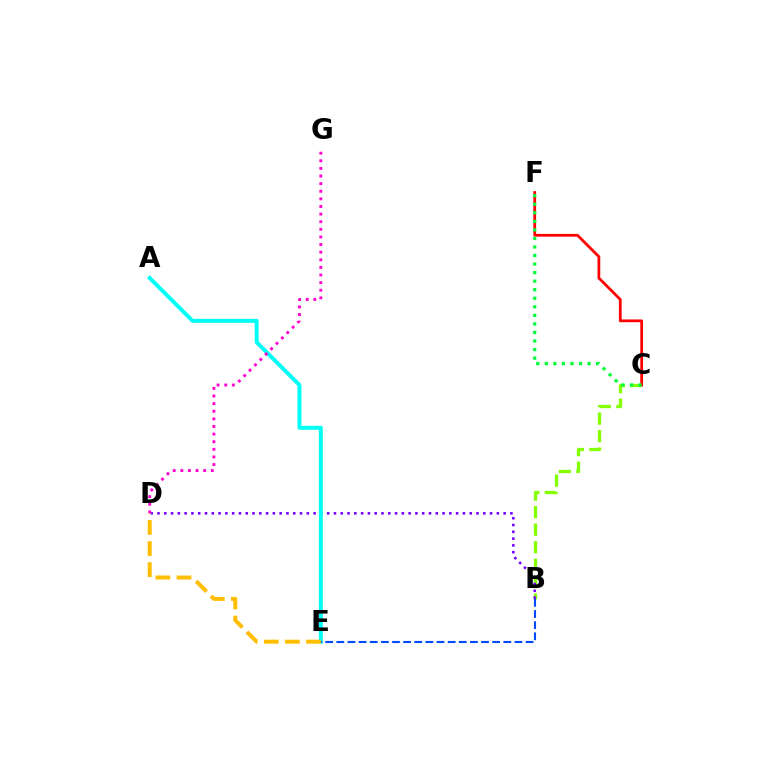{('B', 'C'): [{'color': '#84ff00', 'line_style': 'dashed', 'thickness': 2.38}], ('B', 'D'): [{'color': '#7200ff', 'line_style': 'dotted', 'thickness': 1.84}], ('A', 'E'): [{'color': '#00fff6', 'line_style': 'solid', 'thickness': 2.86}], ('C', 'F'): [{'color': '#ff0000', 'line_style': 'solid', 'thickness': 1.99}, {'color': '#00ff39', 'line_style': 'dotted', 'thickness': 2.32}], ('D', 'G'): [{'color': '#ff00cf', 'line_style': 'dotted', 'thickness': 2.07}], ('B', 'E'): [{'color': '#004bff', 'line_style': 'dashed', 'thickness': 1.51}], ('D', 'E'): [{'color': '#ffbd00', 'line_style': 'dashed', 'thickness': 2.86}]}